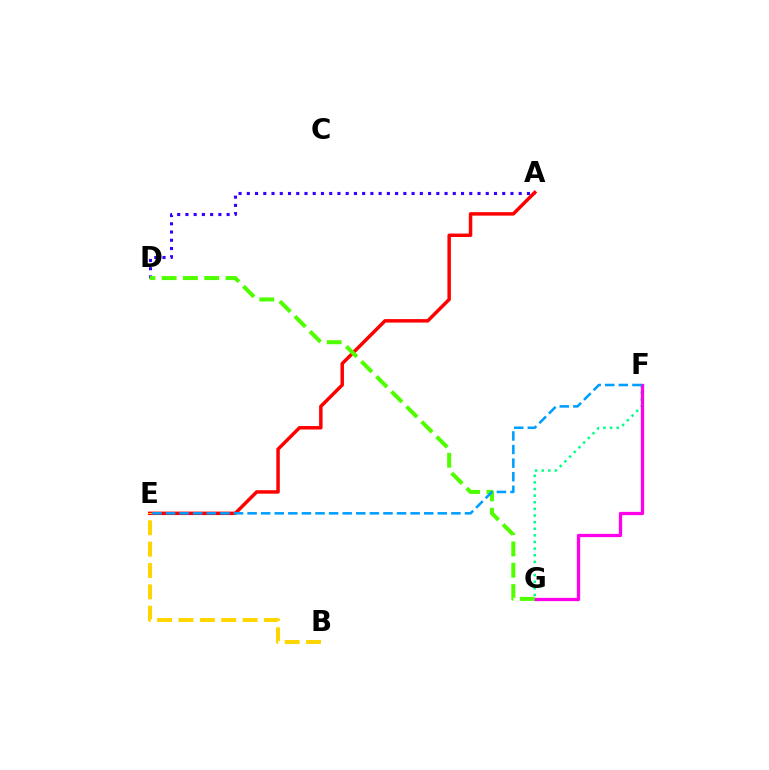{('A', 'D'): [{'color': '#3700ff', 'line_style': 'dotted', 'thickness': 2.24}], ('F', 'G'): [{'color': '#00ff86', 'line_style': 'dotted', 'thickness': 1.8}, {'color': '#ff00ed', 'line_style': 'solid', 'thickness': 2.36}], ('A', 'E'): [{'color': '#ff0000', 'line_style': 'solid', 'thickness': 2.49}], ('D', 'G'): [{'color': '#4fff00', 'line_style': 'dashed', 'thickness': 2.89}], ('E', 'F'): [{'color': '#009eff', 'line_style': 'dashed', 'thickness': 1.85}], ('B', 'E'): [{'color': '#ffd500', 'line_style': 'dashed', 'thickness': 2.9}]}